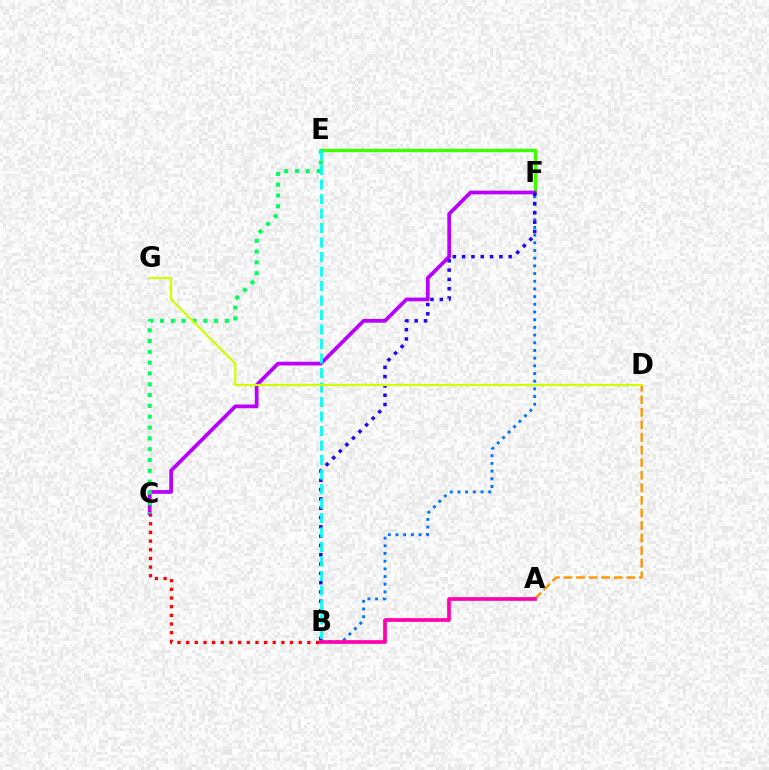{('A', 'D'): [{'color': '#ff9400', 'line_style': 'dashed', 'thickness': 1.71}], ('E', 'F'): [{'color': '#3dff00', 'line_style': 'solid', 'thickness': 2.4}], ('B', 'F'): [{'color': '#0074ff', 'line_style': 'dotted', 'thickness': 2.09}, {'color': '#2500ff', 'line_style': 'dotted', 'thickness': 2.53}], ('B', 'C'): [{'color': '#ff0000', 'line_style': 'dotted', 'thickness': 2.35}], ('A', 'B'): [{'color': '#ff00ac', 'line_style': 'solid', 'thickness': 2.65}], ('C', 'F'): [{'color': '#b900ff', 'line_style': 'solid', 'thickness': 2.69}], ('C', 'E'): [{'color': '#00ff5c', 'line_style': 'dotted', 'thickness': 2.94}], ('B', 'E'): [{'color': '#00fff6', 'line_style': 'dashed', 'thickness': 1.97}], ('D', 'G'): [{'color': '#d1ff00', 'line_style': 'solid', 'thickness': 1.57}]}